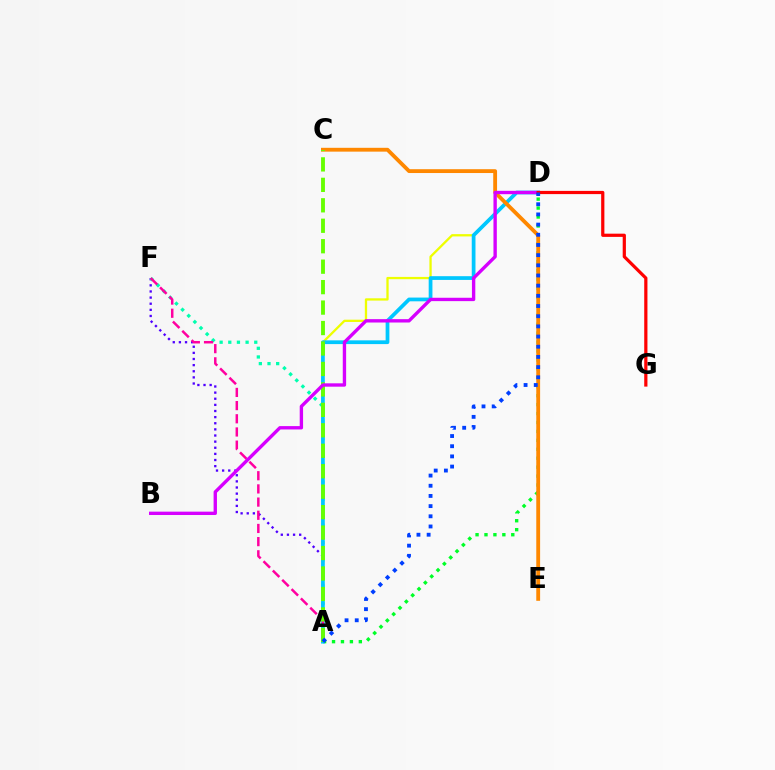{('A', 'F'): [{'color': '#4f00ff', 'line_style': 'dotted', 'thickness': 1.66}, {'color': '#00ffaf', 'line_style': 'dotted', 'thickness': 2.35}, {'color': '#ff00a0', 'line_style': 'dashed', 'thickness': 1.79}], ('A', 'D'): [{'color': '#eeff00', 'line_style': 'solid', 'thickness': 1.65}, {'color': '#00ff27', 'line_style': 'dotted', 'thickness': 2.43}, {'color': '#00c7ff', 'line_style': 'solid', 'thickness': 2.69}, {'color': '#003fff', 'line_style': 'dotted', 'thickness': 2.77}], ('C', 'E'): [{'color': '#ff8800', 'line_style': 'solid', 'thickness': 2.76}], ('A', 'C'): [{'color': '#66ff00', 'line_style': 'dashed', 'thickness': 2.78}], ('B', 'D'): [{'color': '#d600ff', 'line_style': 'solid', 'thickness': 2.42}], ('D', 'G'): [{'color': '#ff0000', 'line_style': 'solid', 'thickness': 2.31}]}